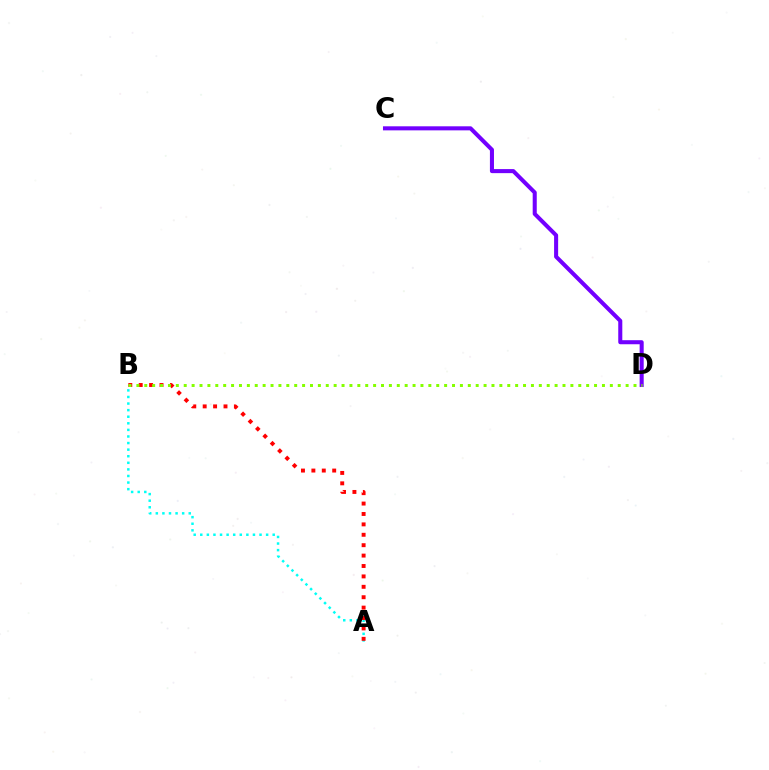{('A', 'B'): [{'color': '#00fff6', 'line_style': 'dotted', 'thickness': 1.79}, {'color': '#ff0000', 'line_style': 'dotted', 'thickness': 2.83}], ('C', 'D'): [{'color': '#7200ff', 'line_style': 'solid', 'thickness': 2.92}], ('B', 'D'): [{'color': '#84ff00', 'line_style': 'dotted', 'thickness': 2.14}]}